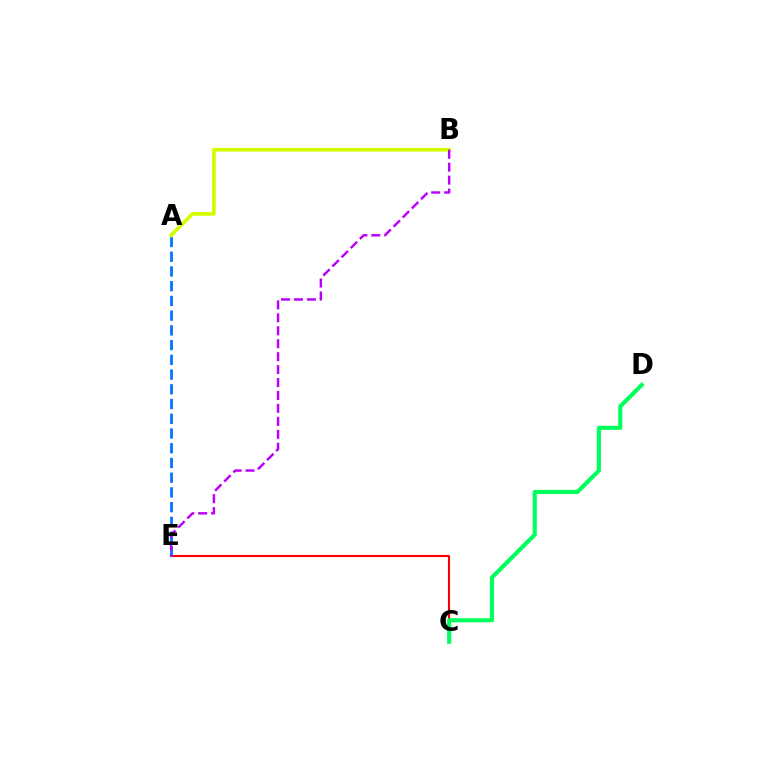{('C', 'E'): [{'color': '#ff0000', 'line_style': 'solid', 'thickness': 1.52}], ('A', 'E'): [{'color': '#0074ff', 'line_style': 'dashed', 'thickness': 2.0}], ('C', 'D'): [{'color': '#00ff5c', 'line_style': 'solid', 'thickness': 2.97}], ('A', 'B'): [{'color': '#d1ff00', 'line_style': 'solid', 'thickness': 2.64}], ('B', 'E'): [{'color': '#b900ff', 'line_style': 'dashed', 'thickness': 1.76}]}